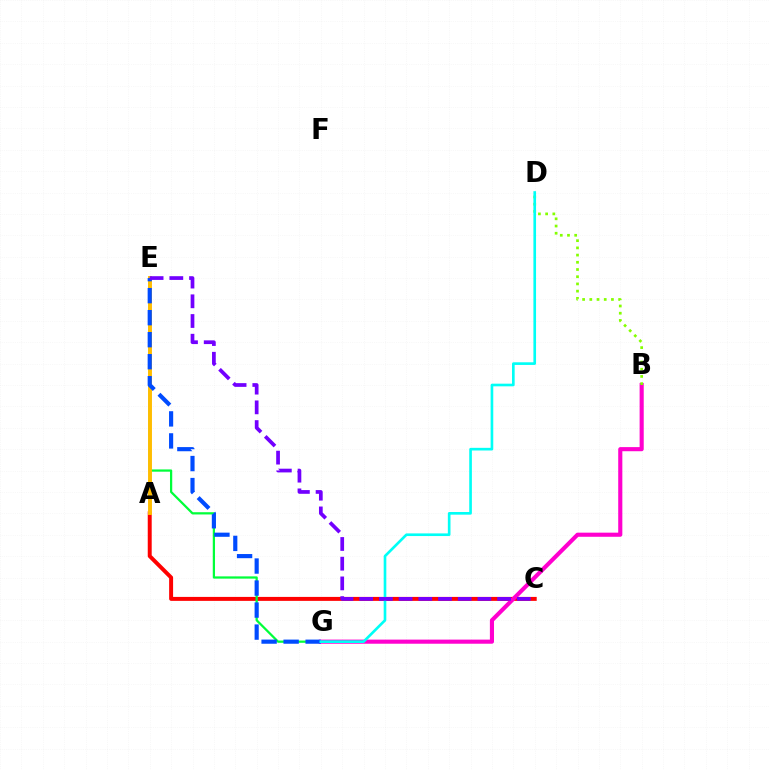{('A', 'C'): [{'color': '#ff0000', 'line_style': 'solid', 'thickness': 2.85}], ('E', 'G'): [{'color': '#00ff39', 'line_style': 'solid', 'thickness': 1.62}, {'color': '#004bff', 'line_style': 'dashed', 'thickness': 2.99}], ('A', 'E'): [{'color': '#ffbd00', 'line_style': 'solid', 'thickness': 2.82}], ('B', 'G'): [{'color': '#ff00cf', 'line_style': 'solid', 'thickness': 2.96}], ('B', 'D'): [{'color': '#84ff00', 'line_style': 'dotted', 'thickness': 1.96}], ('D', 'G'): [{'color': '#00fff6', 'line_style': 'solid', 'thickness': 1.91}], ('C', 'E'): [{'color': '#7200ff', 'line_style': 'dashed', 'thickness': 2.68}]}